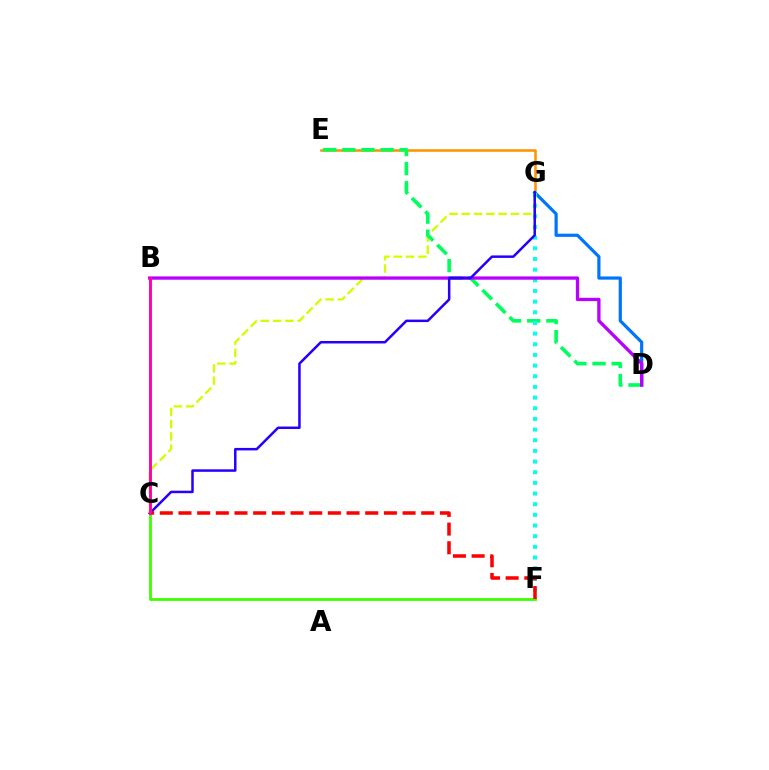{('E', 'G'): [{'color': '#ff9400', 'line_style': 'solid', 'thickness': 1.86}], ('D', 'G'): [{'color': '#0074ff', 'line_style': 'solid', 'thickness': 2.3}], ('C', 'G'): [{'color': '#d1ff00', 'line_style': 'dashed', 'thickness': 1.67}, {'color': '#2500ff', 'line_style': 'solid', 'thickness': 1.8}], ('D', 'E'): [{'color': '#00ff5c', 'line_style': 'dashed', 'thickness': 2.6}], ('F', 'G'): [{'color': '#00fff6', 'line_style': 'dotted', 'thickness': 2.9}], ('B', 'D'): [{'color': '#b900ff', 'line_style': 'solid', 'thickness': 2.38}], ('C', 'F'): [{'color': '#3dff00', 'line_style': 'solid', 'thickness': 2.03}, {'color': '#ff0000', 'line_style': 'dashed', 'thickness': 2.54}], ('B', 'C'): [{'color': '#ff00ac', 'line_style': 'solid', 'thickness': 2.08}]}